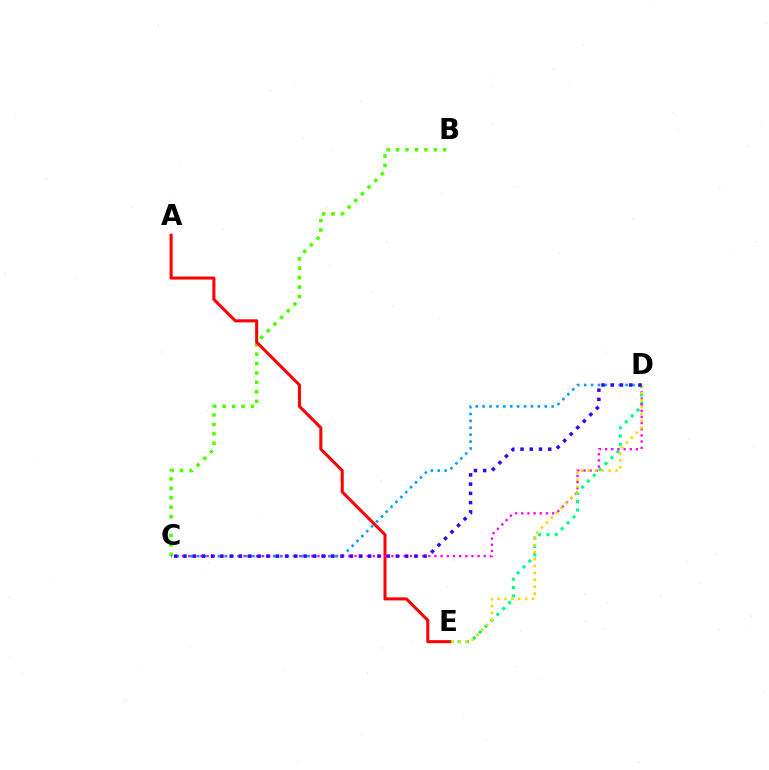{('D', 'E'): [{'color': '#00ff86', 'line_style': 'dotted', 'thickness': 2.26}, {'color': '#ffd500', 'line_style': 'dotted', 'thickness': 1.88}], ('B', 'C'): [{'color': '#4fff00', 'line_style': 'dotted', 'thickness': 2.56}], ('A', 'E'): [{'color': '#ff0000', 'line_style': 'solid', 'thickness': 2.19}], ('C', 'D'): [{'color': '#ff00ed', 'line_style': 'dotted', 'thickness': 1.67}, {'color': '#009eff', 'line_style': 'dotted', 'thickness': 1.87}, {'color': '#3700ff', 'line_style': 'dotted', 'thickness': 2.51}]}